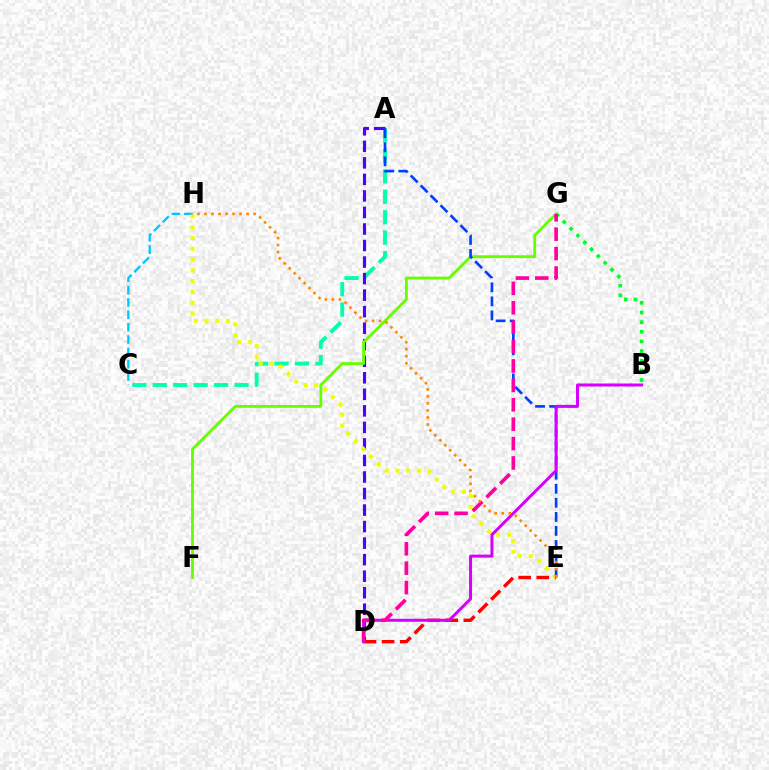{('C', 'H'): [{'color': '#00c7ff', 'line_style': 'dashed', 'thickness': 1.68}], ('B', 'G'): [{'color': '#00ff27', 'line_style': 'dotted', 'thickness': 2.62}], ('A', 'C'): [{'color': '#00ffaf', 'line_style': 'dashed', 'thickness': 2.78}], ('A', 'D'): [{'color': '#4f00ff', 'line_style': 'dashed', 'thickness': 2.25}], ('D', 'E'): [{'color': '#ff0000', 'line_style': 'dashed', 'thickness': 2.46}], ('F', 'G'): [{'color': '#66ff00', 'line_style': 'solid', 'thickness': 2.04}], ('E', 'H'): [{'color': '#eeff00', 'line_style': 'dotted', 'thickness': 2.92}, {'color': '#ff8800', 'line_style': 'dotted', 'thickness': 1.91}], ('A', 'E'): [{'color': '#003fff', 'line_style': 'dashed', 'thickness': 1.91}], ('B', 'D'): [{'color': '#d600ff', 'line_style': 'solid', 'thickness': 2.17}], ('D', 'G'): [{'color': '#ff00a0', 'line_style': 'dashed', 'thickness': 2.63}]}